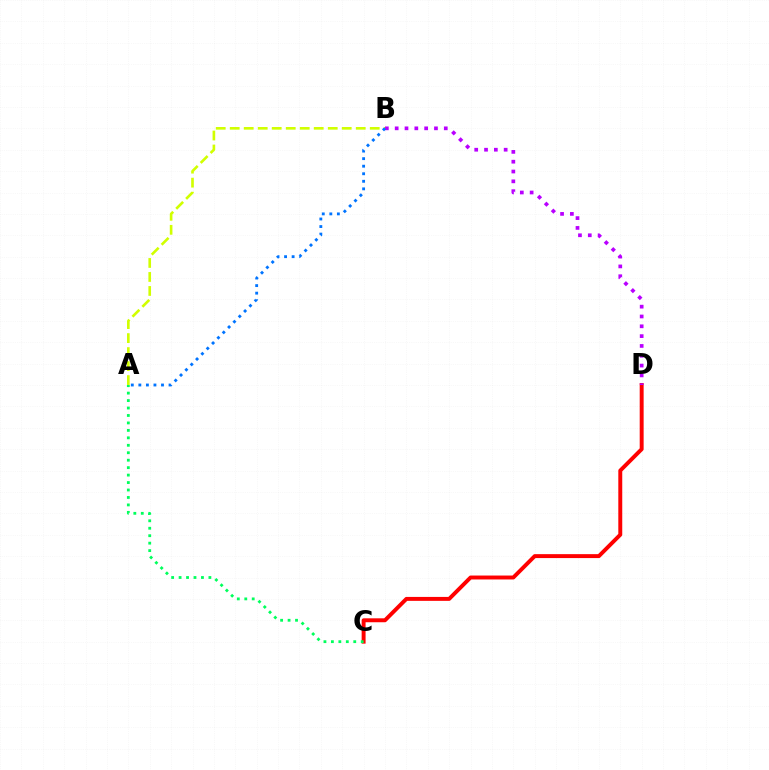{('C', 'D'): [{'color': '#ff0000', 'line_style': 'solid', 'thickness': 2.83}], ('B', 'D'): [{'color': '#b900ff', 'line_style': 'dotted', 'thickness': 2.67}], ('A', 'B'): [{'color': '#d1ff00', 'line_style': 'dashed', 'thickness': 1.9}, {'color': '#0074ff', 'line_style': 'dotted', 'thickness': 2.05}], ('A', 'C'): [{'color': '#00ff5c', 'line_style': 'dotted', 'thickness': 2.03}]}